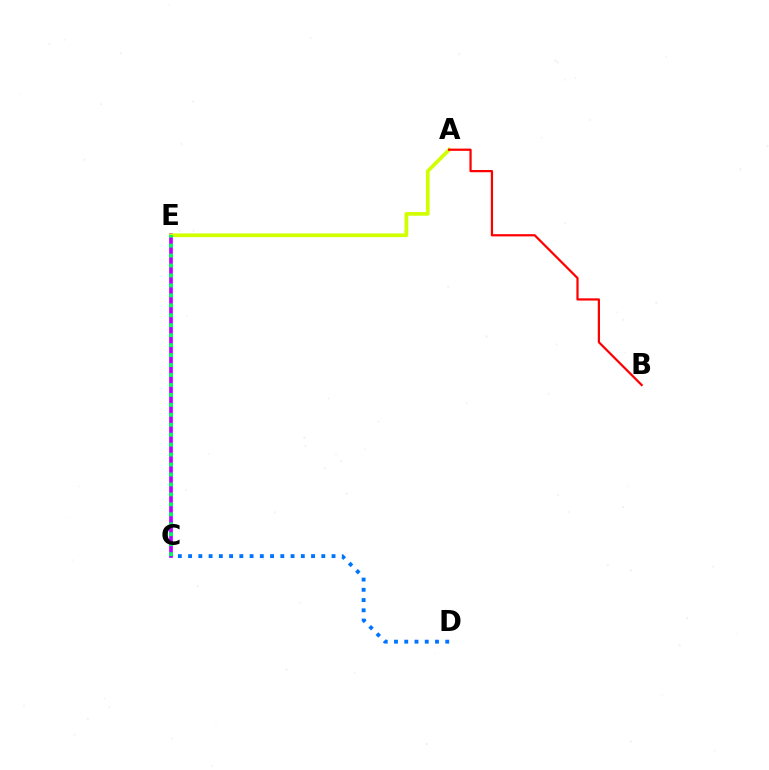{('C', 'E'): [{'color': '#b900ff', 'line_style': 'solid', 'thickness': 2.65}, {'color': '#00ff5c', 'line_style': 'dotted', 'thickness': 2.7}], ('A', 'E'): [{'color': '#d1ff00', 'line_style': 'solid', 'thickness': 2.67}], ('C', 'D'): [{'color': '#0074ff', 'line_style': 'dotted', 'thickness': 2.78}], ('A', 'B'): [{'color': '#ff0000', 'line_style': 'solid', 'thickness': 1.61}]}